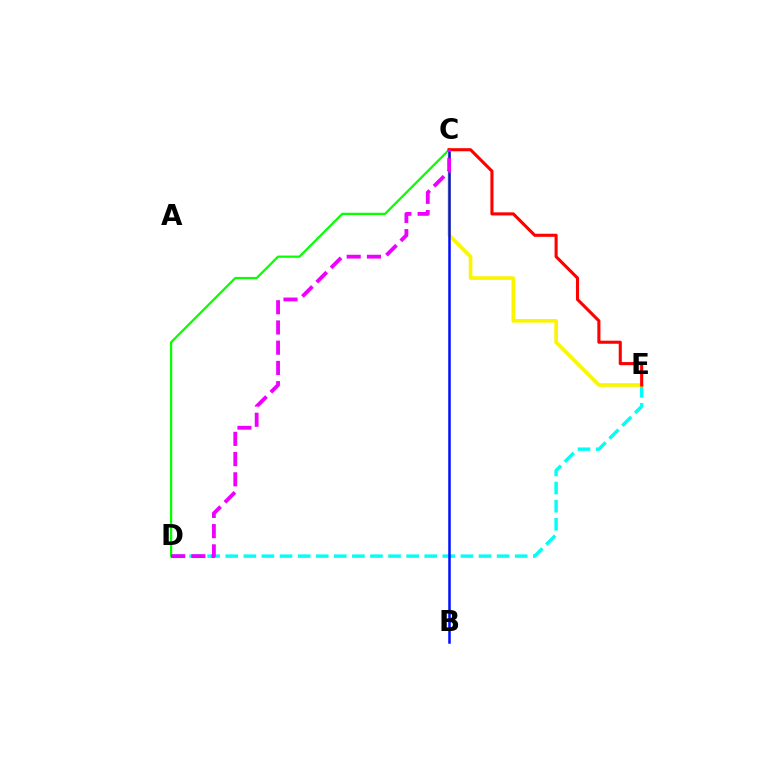{('D', 'E'): [{'color': '#00fff6', 'line_style': 'dashed', 'thickness': 2.46}], ('C', 'D'): [{'color': '#08ff00', 'line_style': 'solid', 'thickness': 1.62}, {'color': '#ee00ff', 'line_style': 'dashed', 'thickness': 2.75}], ('C', 'E'): [{'color': '#fcf500', 'line_style': 'solid', 'thickness': 2.63}, {'color': '#ff0000', 'line_style': 'solid', 'thickness': 2.22}], ('B', 'C'): [{'color': '#0010ff', 'line_style': 'solid', 'thickness': 1.82}]}